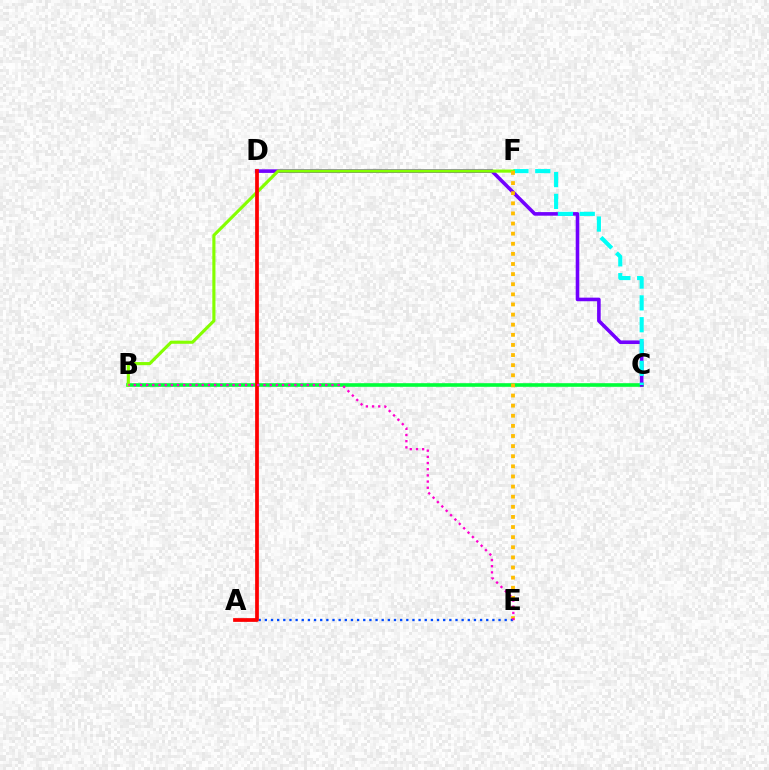{('B', 'C'): [{'color': '#00ff39', 'line_style': 'solid', 'thickness': 2.61}], ('C', 'D'): [{'color': '#7200ff', 'line_style': 'solid', 'thickness': 2.58}], ('C', 'F'): [{'color': '#00fff6', 'line_style': 'dashed', 'thickness': 2.96}], ('B', 'F'): [{'color': '#84ff00', 'line_style': 'solid', 'thickness': 2.25}], ('E', 'F'): [{'color': '#ffbd00', 'line_style': 'dotted', 'thickness': 2.75}], ('A', 'E'): [{'color': '#004bff', 'line_style': 'dotted', 'thickness': 1.67}], ('A', 'D'): [{'color': '#ff0000', 'line_style': 'solid', 'thickness': 2.68}], ('B', 'E'): [{'color': '#ff00cf', 'line_style': 'dotted', 'thickness': 1.68}]}